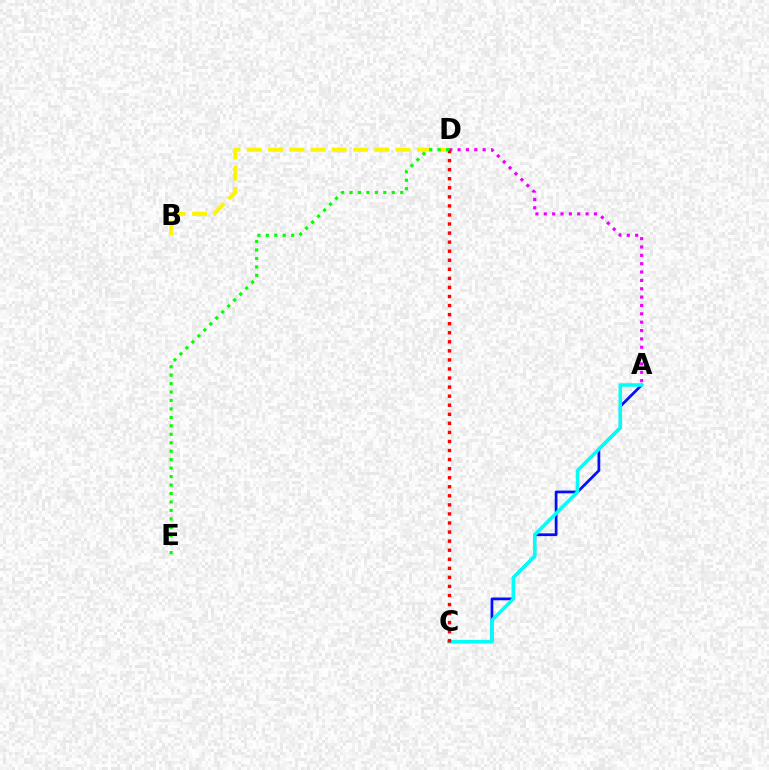{('B', 'D'): [{'color': '#fcf500', 'line_style': 'dashed', 'thickness': 2.89}], ('A', 'D'): [{'color': '#ee00ff', 'line_style': 'dotted', 'thickness': 2.27}], ('A', 'C'): [{'color': '#0010ff', 'line_style': 'solid', 'thickness': 1.98}, {'color': '#00fff6', 'line_style': 'solid', 'thickness': 2.53}], ('C', 'D'): [{'color': '#ff0000', 'line_style': 'dotted', 'thickness': 2.46}], ('D', 'E'): [{'color': '#08ff00', 'line_style': 'dotted', 'thickness': 2.3}]}